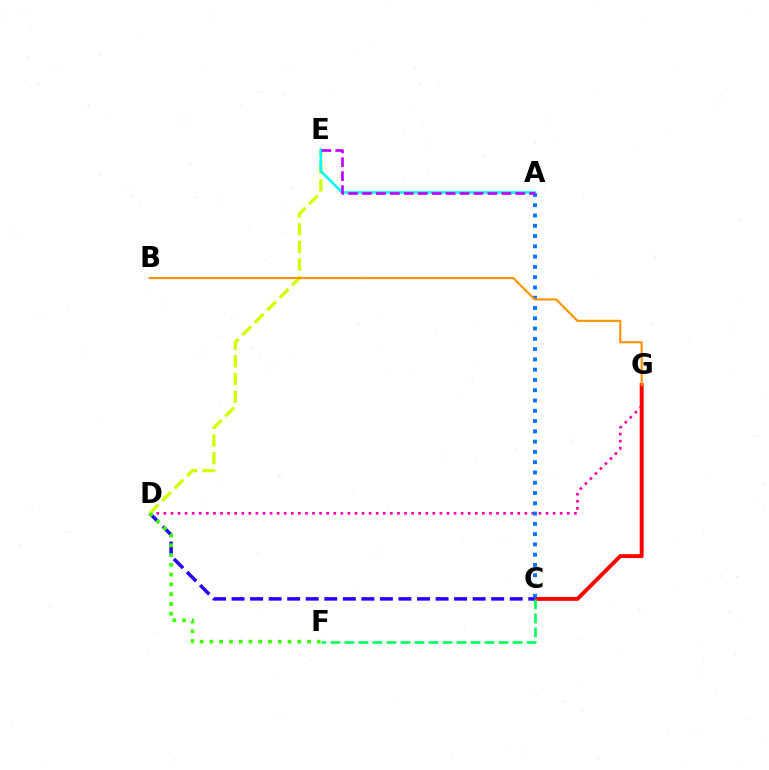{('D', 'G'): [{'color': '#ff00ac', 'line_style': 'dotted', 'thickness': 1.92}], ('C', 'G'): [{'color': '#ff0000', 'line_style': 'solid', 'thickness': 2.8}], ('C', 'D'): [{'color': '#2500ff', 'line_style': 'dashed', 'thickness': 2.52}], ('C', 'F'): [{'color': '#00ff5c', 'line_style': 'dashed', 'thickness': 1.9}], ('D', 'E'): [{'color': '#d1ff00', 'line_style': 'dashed', 'thickness': 2.39}], ('A', 'C'): [{'color': '#0074ff', 'line_style': 'dotted', 'thickness': 2.79}], ('B', 'G'): [{'color': '#ff9400', 'line_style': 'solid', 'thickness': 1.55}], ('A', 'E'): [{'color': '#00fff6', 'line_style': 'solid', 'thickness': 1.92}, {'color': '#b900ff', 'line_style': 'dashed', 'thickness': 1.89}], ('D', 'F'): [{'color': '#3dff00', 'line_style': 'dotted', 'thickness': 2.65}]}